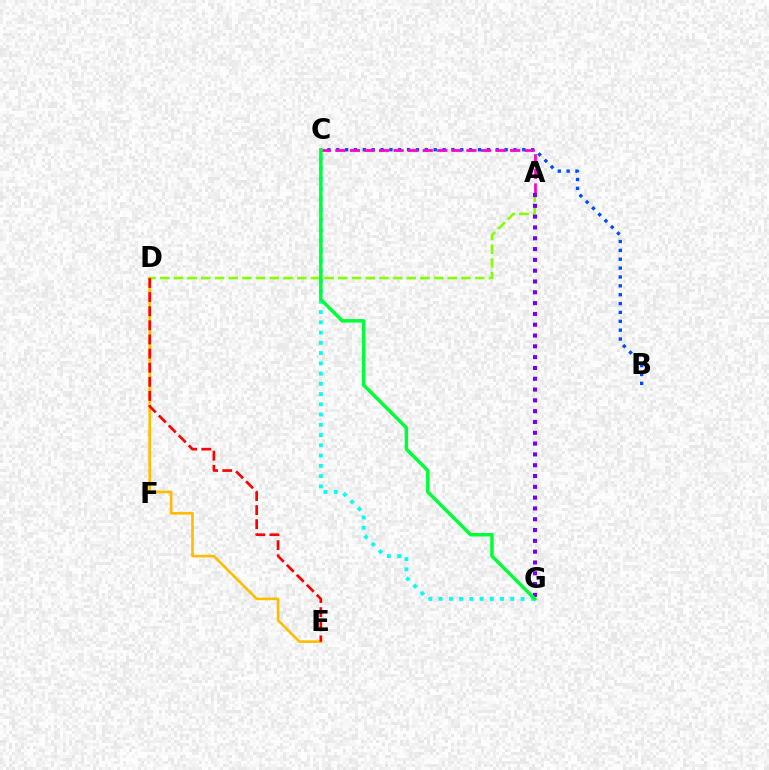{('B', 'C'): [{'color': '#004bff', 'line_style': 'dotted', 'thickness': 2.41}], ('D', 'E'): [{'color': '#ffbd00', 'line_style': 'solid', 'thickness': 1.9}, {'color': '#ff0000', 'line_style': 'dashed', 'thickness': 1.92}], ('A', 'D'): [{'color': '#84ff00', 'line_style': 'dashed', 'thickness': 1.86}], ('A', 'C'): [{'color': '#ff00cf', 'line_style': 'dashed', 'thickness': 1.98}], ('A', 'G'): [{'color': '#7200ff', 'line_style': 'dotted', 'thickness': 2.94}], ('C', 'G'): [{'color': '#00fff6', 'line_style': 'dotted', 'thickness': 2.78}, {'color': '#00ff39', 'line_style': 'solid', 'thickness': 2.5}]}